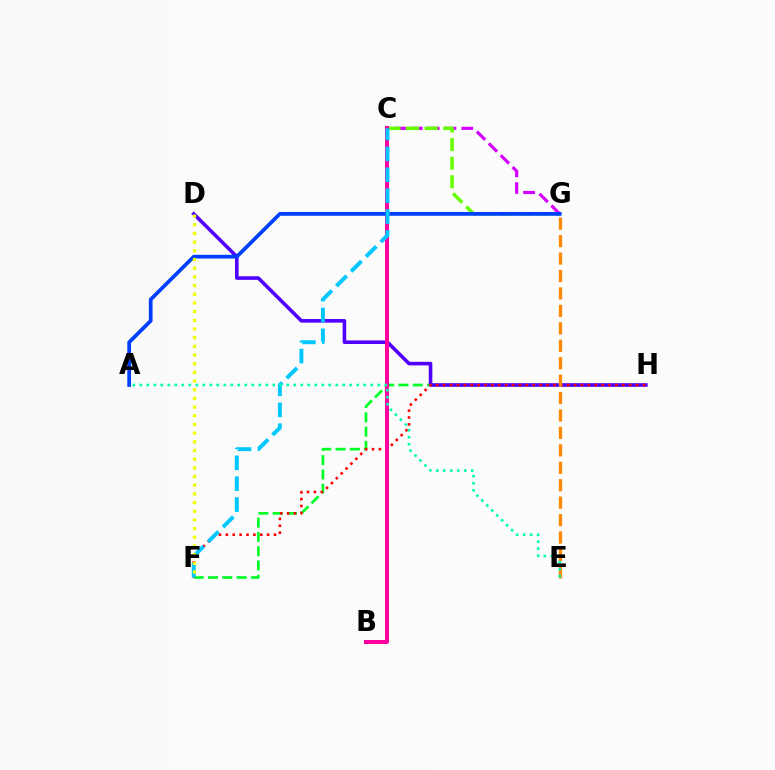{('F', 'H'): [{'color': '#00ff27', 'line_style': 'dashed', 'thickness': 1.94}, {'color': '#ff0000', 'line_style': 'dotted', 'thickness': 1.87}], ('D', 'H'): [{'color': '#4f00ff', 'line_style': 'solid', 'thickness': 2.57}], ('C', 'G'): [{'color': '#d600ff', 'line_style': 'dashed', 'thickness': 2.28}, {'color': '#66ff00', 'line_style': 'dashed', 'thickness': 2.53}], ('B', 'C'): [{'color': '#ff00a0', 'line_style': 'solid', 'thickness': 2.87}], ('A', 'G'): [{'color': '#003fff', 'line_style': 'solid', 'thickness': 2.69}], ('C', 'F'): [{'color': '#00c7ff', 'line_style': 'dashed', 'thickness': 2.84}], ('E', 'G'): [{'color': '#ff8800', 'line_style': 'dashed', 'thickness': 2.37}], ('D', 'F'): [{'color': '#eeff00', 'line_style': 'dotted', 'thickness': 2.36}], ('A', 'E'): [{'color': '#00ffaf', 'line_style': 'dotted', 'thickness': 1.9}]}